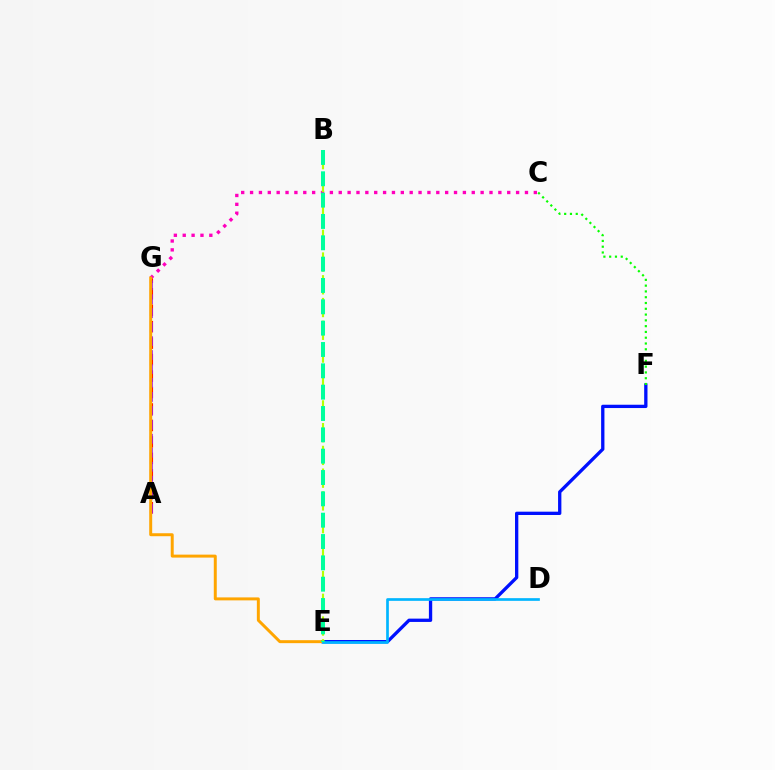{('C', 'G'): [{'color': '#ff00bd', 'line_style': 'dotted', 'thickness': 2.41}], ('E', 'F'): [{'color': '#0010ff', 'line_style': 'solid', 'thickness': 2.38}], ('A', 'G'): [{'color': '#ff0000', 'line_style': 'dashed', 'thickness': 2.24}, {'color': '#9b00ff', 'line_style': 'dashed', 'thickness': 1.9}], ('C', 'F'): [{'color': '#08ff00', 'line_style': 'dotted', 'thickness': 1.57}], ('E', 'G'): [{'color': '#ffa500', 'line_style': 'solid', 'thickness': 2.14}], ('B', 'E'): [{'color': '#b3ff00', 'line_style': 'dashed', 'thickness': 1.55}, {'color': '#00ff9d', 'line_style': 'dashed', 'thickness': 2.9}], ('D', 'E'): [{'color': '#00b5ff', 'line_style': 'solid', 'thickness': 1.93}]}